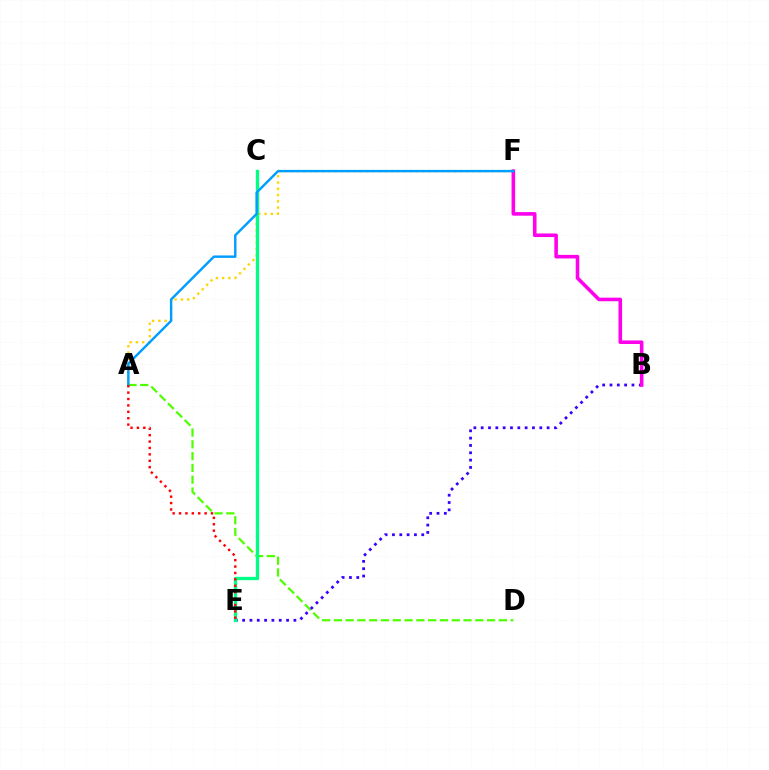{('A', 'D'): [{'color': '#4fff00', 'line_style': 'dashed', 'thickness': 1.6}], ('B', 'E'): [{'color': '#3700ff', 'line_style': 'dotted', 'thickness': 1.99}], ('A', 'F'): [{'color': '#ffd500', 'line_style': 'dotted', 'thickness': 1.7}, {'color': '#009eff', 'line_style': 'solid', 'thickness': 1.75}], ('B', 'F'): [{'color': '#ff00ed', 'line_style': 'solid', 'thickness': 2.58}], ('C', 'E'): [{'color': '#00ff86', 'line_style': 'solid', 'thickness': 2.4}], ('A', 'E'): [{'color': '#ff0000', 'line_style': 'dotted', 'thickness': 1.74}]}